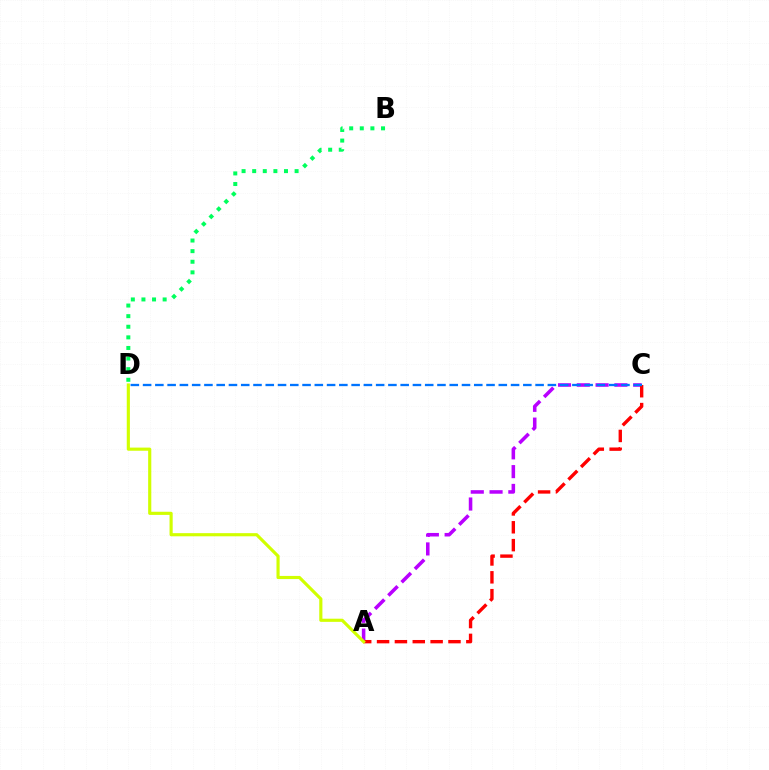{('A', 'C'): [{'color': '#b900ff', 'line_style': 'dashed', 'thickness': 2.55}, {'color': '#ff0000', 'line_style': 'dashed', 'thickness': 2.43}], ('B', 'D'): [{'color': '#00ff5c', 'line_style': 'dotted', 'thickness': 2.88}], ('C', 'D'): [{'color': '#0074ff', 'line_style': 'dashed', 'thickness': 1.67}], ('A', 'D'): [{'color': '#d1ff00', 'line_style': 'solid', 'thickness': 2.27}]}